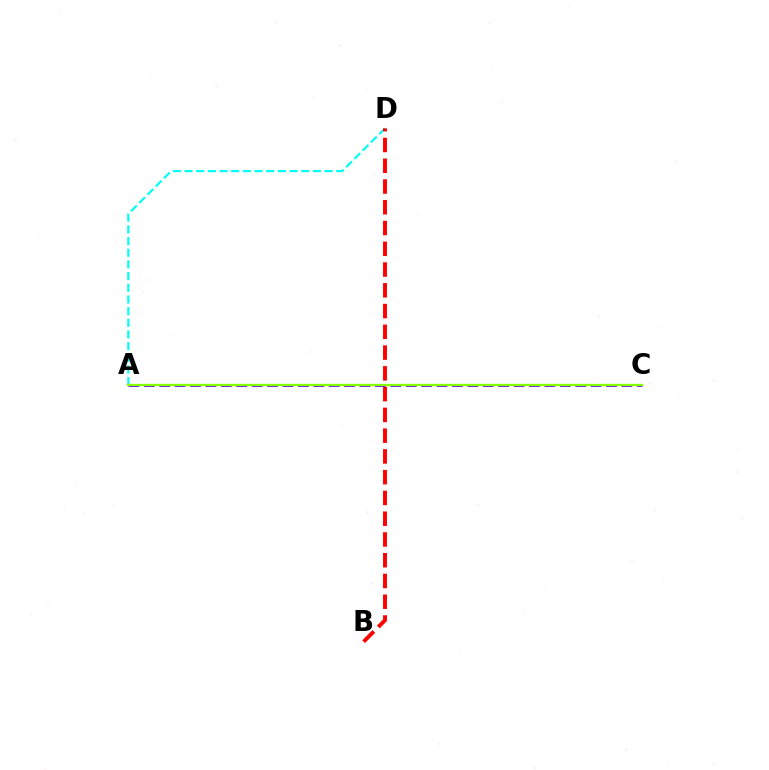{('A', 'C'): [{'color': '#7200ff', 'line_style': 'dashed', 'thickness': 2.09}, {'color': '#84ff00', 'line_style': 'solid', 'thickness': 1.66}], ('A', 'D'): [{'color': '#00fff6', 'line_style': 'dashed', 'thickness': 1.59}], ('B', 'D'): [{'color': '#ff0000', 'line_style': 'dashed', 'thickness': 2.82}]}